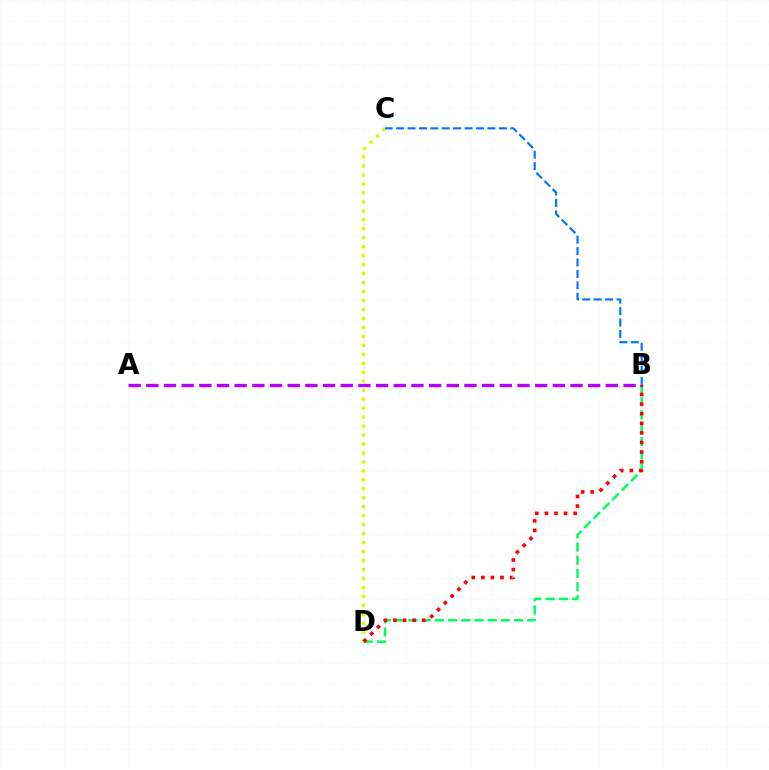{('B', 'D'): [{'color': '#00ff5c', 'line_style': 'dashed', 'thickness': 1.8}, {'color': '#ff0000', 'line_style': 'dotted', 'thickness': 2.61}], ('C', 'D'): [{'color': '#d1ff00', 'line_style': 'dotted', 'thickness': 2.44}], ('A', 'B'): [{'color': '#b900ff', 'line_style': 'dashed', 'thickness': 2.4}], ('B', 'C'): [{'color': '#0074ff', 'line_style': 'dashed', 'thickness': 1.55}]}